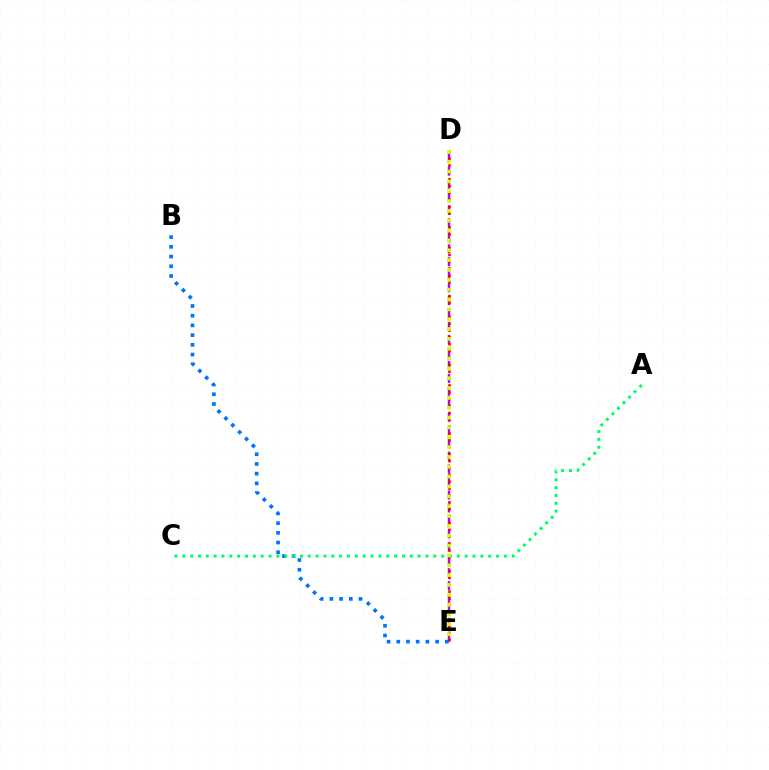{('D', 'E'): [{'color': '#b900ff', 'line_style': 'dashed', 'thickness': 1.76}, {'color': '#ff0000', 'line_style': 'dotted', 'thickness': 1.87}, {'color': '#d1ff00', 'line_style': 'dotted', 'thickness': 2.67}], ('B', 'E'): [{'color': '#0074ff', 'line_style': 'dotted', 'thickness': 2.64}], ('A', 'C'): [{'color': '#00ff5c', 'line_style': 'dotted', 'thickness': 2.13}]}